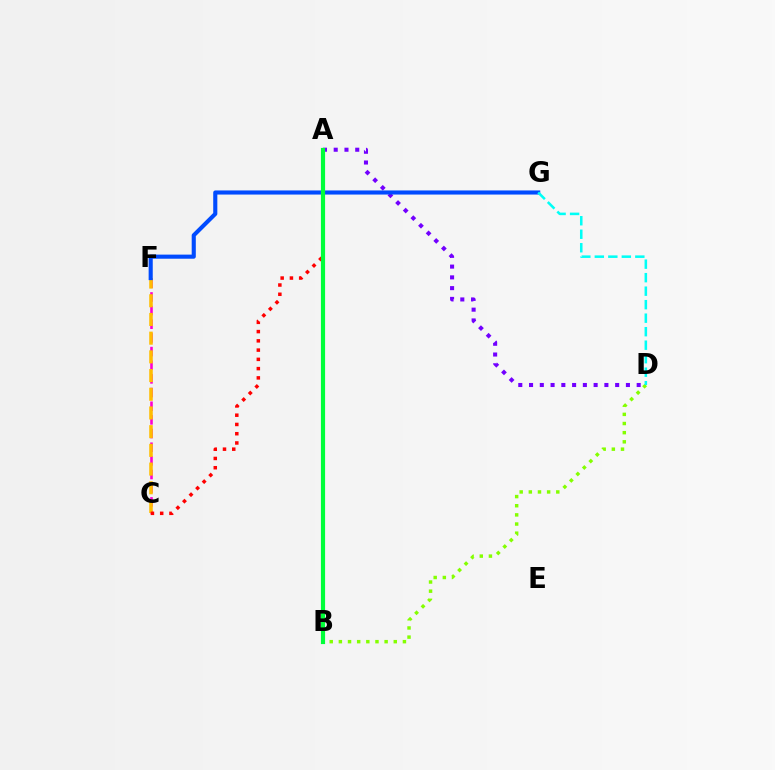{('A', 'D'): [{'color': '#7200ff', 'line_style': 'dotted', 'thickness': 2.92}], ('C', 'F'): [{'color': '#ff00cf', 'line_style': 'dashed', 'thickness': 1.86}, {'color': '#ffbd00', 'line_style': 'dashed', 'thickness': 2.54}], ('A', 'C'): [{'color': '#ff0000', 'line_style': 'dotted', 'thickness': 2.51}], ('B', 'D'): [{'color': '#84ff00', 'line_style': 'dotted', 'thickness': 2.49}], ('F', 'G'): [{'color': '#004bff', 'line_style': 'solid', 'thickness': 2.96}], ('D', 'G'): [{'color': '#00fff6', 'line_style': 'dashed', 'thickness': 1.83}], ('A', 'B'): [{'color': '#00ff39', 'line_style': 'solid', 'thickness': 3.0}]}